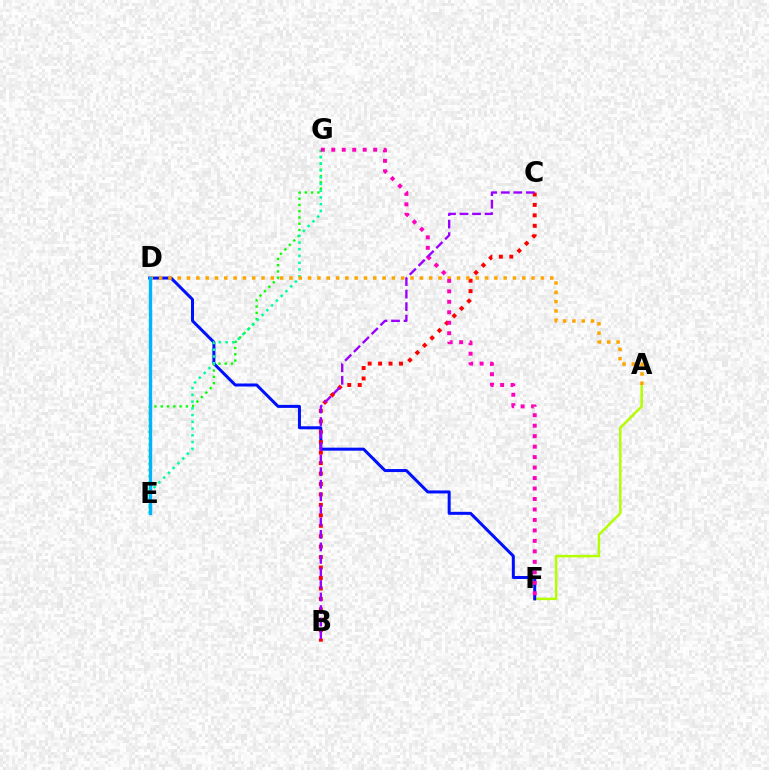{('A', 'F'): [{'color': '#b3ff00', 'line_style': 'solid', 'thickness': 1.78}], ('D', 'F'): [{'color': '#0010ff', 'line_style': 'solid', 'thickness': 2.17}], ('B', 'C'): [{'color': '#ff0000', 'line_style': 'dotted', 'thickness': 2.84}, {'color': '#9b00ff', 'line_style': 'dashed', 'thickness': 1.7}], ('E', 'G'): [{'color': '#08ff00', 'line_style': 'dotted', 'thickness': 1.71}, {'color': '#00ff9d', 'line_style': 'dotted', 'thickness': 1.83}], ('A', 'D'): [{'color': '#ffa500', 'line_style': 'dotted', 'thickness': 2.53}], ('F', 'G'): [{'color': '#ff00bd', 'line_style': 'dotted', 'thickness': 2.85}], ('D', 'E'): [{'color': '#00b5ff', 'line_style': 'solid', 'thickness': 2.41}]}